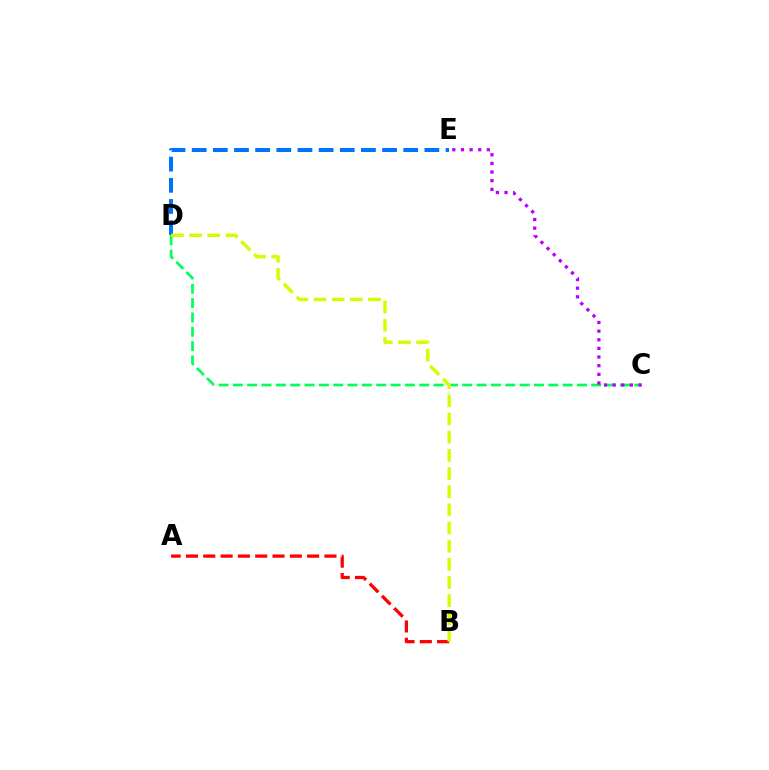{('A', 'B'): [{'color': '#ff0000', 'line_style': 'dashed', 'thickness': 2.35}], ('D', 'E'): [{'color': '#0074ff', 'line_style': 'dashed', 'thickness': 2.87}], ('C', 'D'): [{'color': '#00ff5c', 'line_style': 'dashed', 'thickness': 1.95}], ('B', 'D'): [{'color': '#d1ff00', 'line_style': 'dashed', 'thickness': 2.47}], ('C', 'E'): [{'color': '#b900ff', 'line_style': 'dotted', 'thickness': 2.35}]}